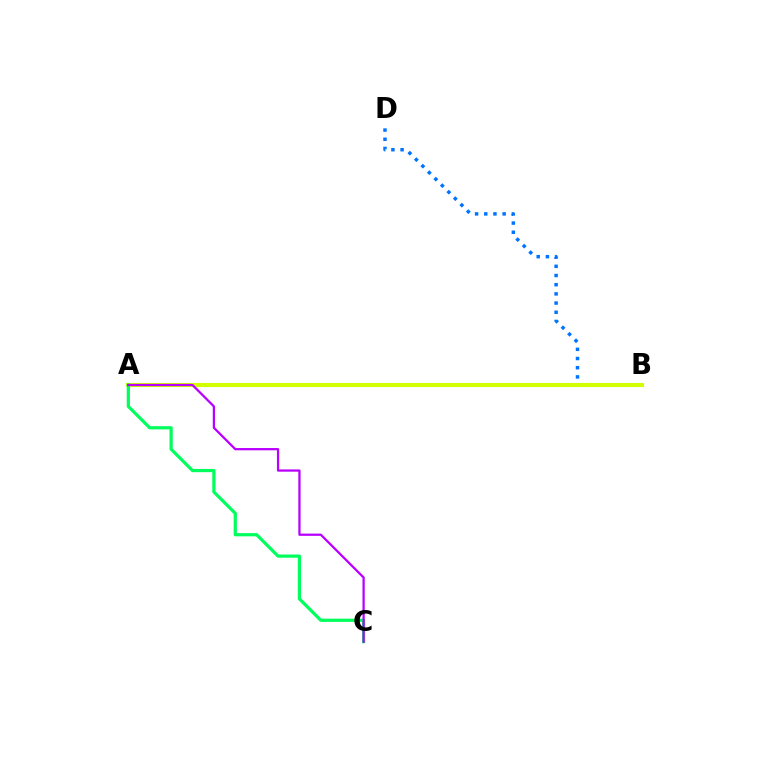{('A', 'B'): [{'color': '#ff0000', 'line_style': 'dotted', 'thickness': 1.9}, {'color': '#d1ff00', 'line_style': 'solid', 'thickness': 2.97}], ('B', 'D'): [{'color': '#0074ff', 'line_style': 'dotted', 'thickness': 2.5}], ('A', 'C'): [{'color': '#00ff5c', 'line_style': 'solid', 'thickness': 2.32}, {'color': '#b900ff', 'line_style': 'solid', 'thickness': 1.62}]}